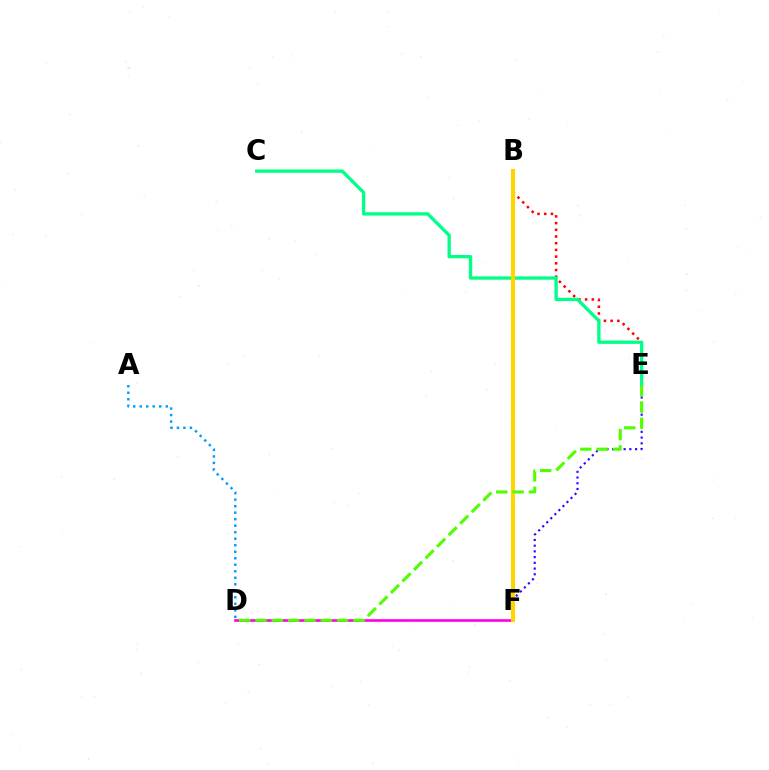{('A', 'D'): [{'color': '#009eff', 'line_style': 'dotted', 'thickness': 1.77}], ('B', 'E'): [{'color': '#ff0000', 'line_style': 'dotted', 'thickness': 1.82}], ('C', 'E'): [{'color': '#00ff86', 'line_style': 'solid', 'thickness': 2.39}], ('D', 'F'): [{'color': '#ff00ed', 'line_style': 'solid', 'thickness': 1.91}], ('E', 'F'): [{'color': '#3700ff', 'line_style': 'dotted', 'thickness': 1.56}], ('B', 'F'): [{'color': '#ffd500', 'line_style': 'solid', 'thickness': 2.92}], ('D', 'E'): [{'color': '#4fff00', 'line_style': 'dashed', 'thickness': 2.22}]}